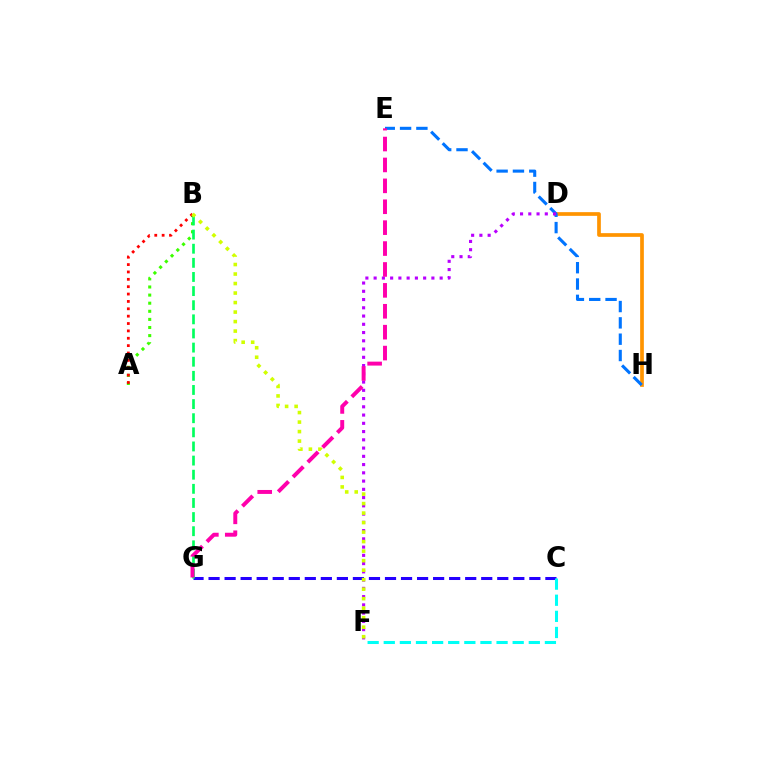{('A', 'B'): [{'color': '#3dff00', 'line_style': 'dotted', 'thickness': 2.2}, {'color': '#ff0000', 'line_style': 'dotted', 'thickness': 2.0}], ('C', 'G'): [{'color': '#2500ff', 'line_style': 'dashed', 'thickness': 2.18}], ('D', 'H'): [{'color': '#ff9400', 'line_style': 'solid', 'thickness': 2.67}], ('C', 'F'): [{'color': '#00fff6', 'line_style': 'dashed', 'thickness': 2.19}], ('E', 'H'): [{'color': '#0074ff', 'line_style': 'dashed', 'thickness': 2.22}], ('B', 'G'): [{'color': '#00ff5c', 'line_style': 'dashed', 'thickness': 1.92}], ('D', 'F'): [{'color': '#b900ff', 'line_style': 'dotted', 'thickness': 2.24}], ('E', 'G'): [{'color': '#ff00ac', 'line_style': 'dashed', 'thickness': 2.84}], ('B', 'F'): [{'color': '#d1ff00', 'line_style': 'dotted', 'thickness': 2.58}]}